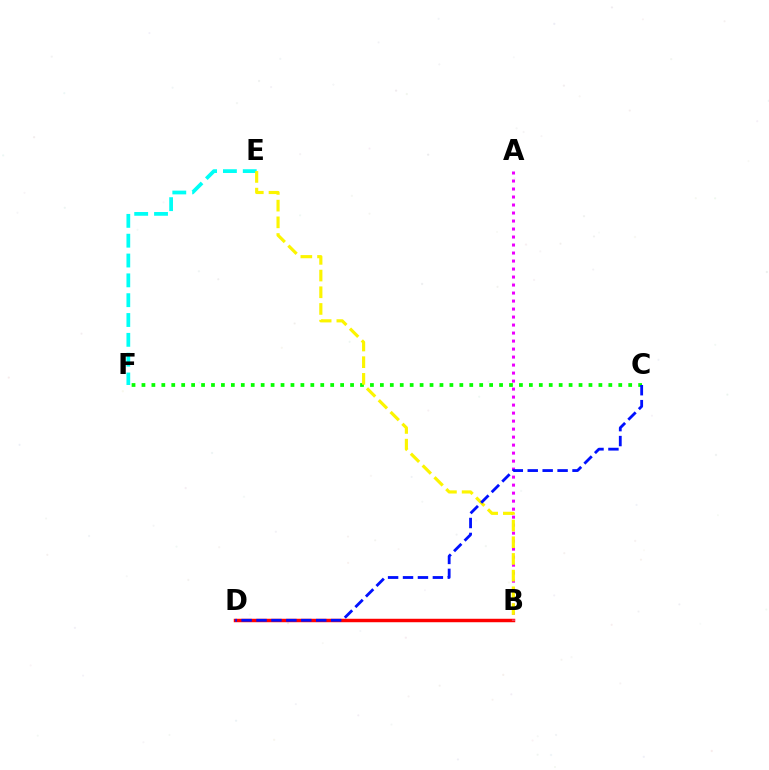{('B', 'D'): [{'color': '#ff0000', 'line_style': 'solid', 'thickness': 2.49}], ('E', 'F'): [{'color': '#00fff6', 'line_style': 'dashed', 'thickness': 2.69}], ('C', 'F'): [{'color': '#08ff00', 'line_style': 'dotted', 'thickness': 2.7}], ('A', 'B'): [{'color': '#ee00ff', 'line_style': 'dotted', 'thickness': 2.17}], ('B', 'E'): [{'color': '#fcf500', 'line_style': 'dashed', 'thickness': 2.27}], ('C', 'D'): [{'color': '#0010ff', 'line_style': 'dashed', 'thickness': 2.03}]}